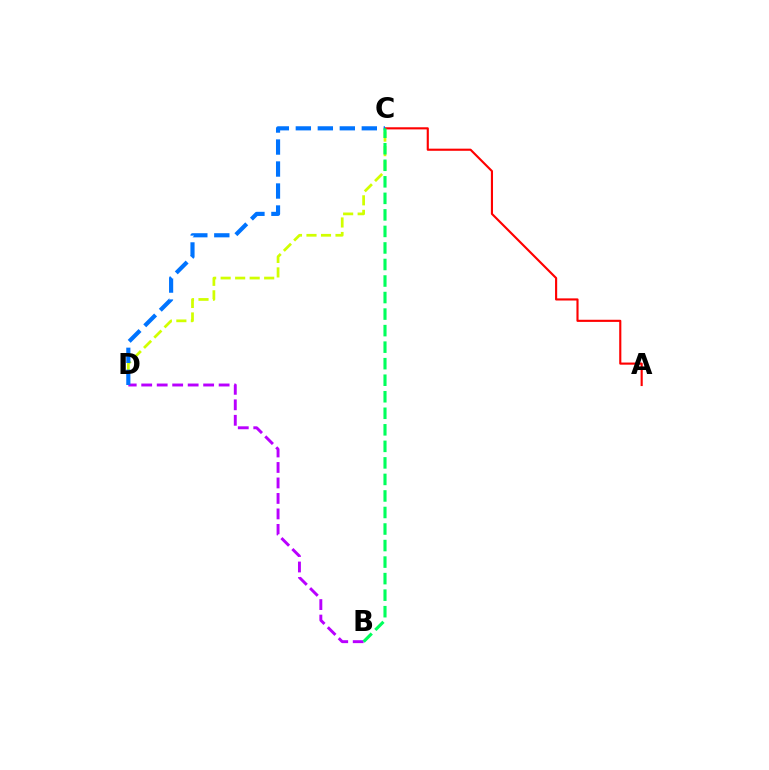{('B', 'D'): [{'color': '#b900ff', 'line_style': 'dashed', 'thickness': 2.1}], ('C', 'D'): [{'color': '#d1ff00', 'line_style': 'dashed', 'thickness': 1.97}, {'color': '#0074ff', 'line_style': 'dashed', 'thickness': 2.99}], ('A', 'C'): [{'color': '#ff0000', 'line_style': 'solid', 'thickness': 1.54}], ('B', 'C'): [{'color': '#00ff5c', 'line_style': 'dashed', 'thickness': 2.25}]}